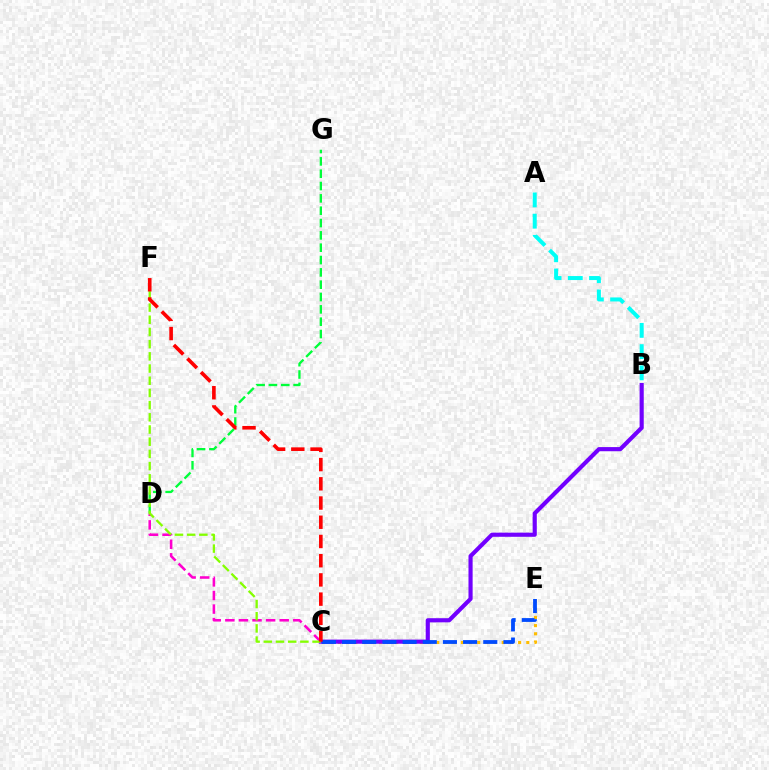{('C', 'E'): [{'color': '#ffbd00', 'line_style': 'dotted', 'thickness': 2.23}, {'color': '#004bff', 'line_style': 'dashed', 'thickness': 2.74}], ('C', 'D'): [{'color': '#ff00cf', 'line_style': 'dashed', 'thickness': 1.85}], ('D', 'G'): [{'color': '#00ff39', 'line_style': 'dashed', 'thickness': 1.68}], ('B', 'C'): [{'color': '#7200ff', 'line_style': 'solid', 'thickness': 2.98}], ('C', 'F'): [{'color': '#84ff00', 'line_style': 'dashed', 'thickness': 1.66}, {'color': '#ff0000', 'line_style': 'dashed', 'thickness': 2.61}], ('A', 'B'): [{'color': '#00fff6', 'line_style': 'dashed', 'thickness': 2.88}]}